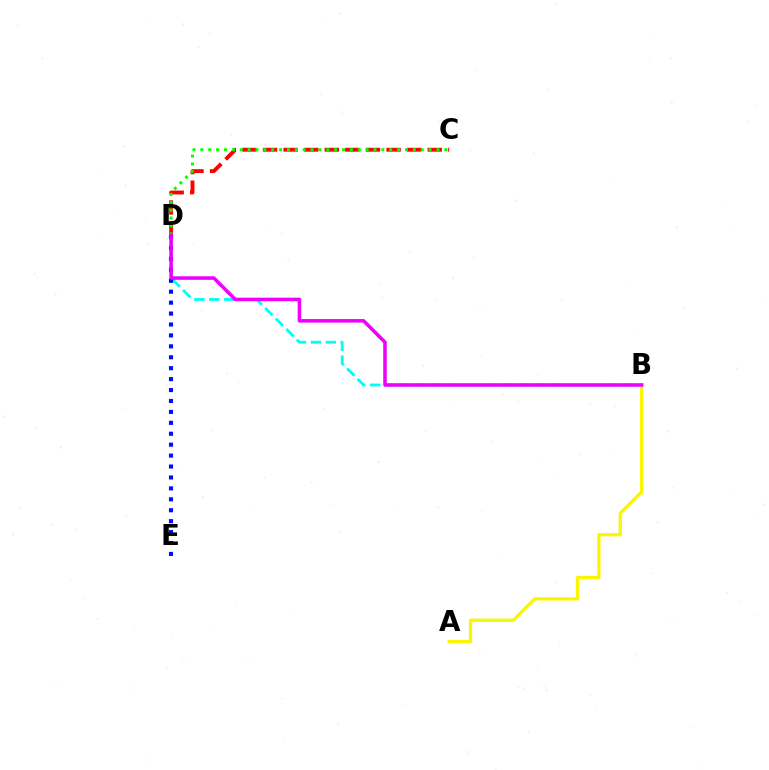{('A', 'B'): [{'color': '#fcf500', 'line_style': 'solid', 'thickness': 2.34}], ('C', 'D'): [{'color': '#ff0000', 'line_style': 'dashed', 'thickness': 2.8}, {'color': '#08ff00', 'line_style': 'dotted', 'thickness': 2.14}], ('B', 'D'): [{'color': '#00fff6', 'line_style': 'dashed', 'thickness': 2.03}, {'color': '#ee00ff', 'line_style': 'solid', 'thickness': 2.55}], ('D', 'E'): [{'color': '#0010ff', 'line_style': 'dotted', 'thickness': 2.97}]}